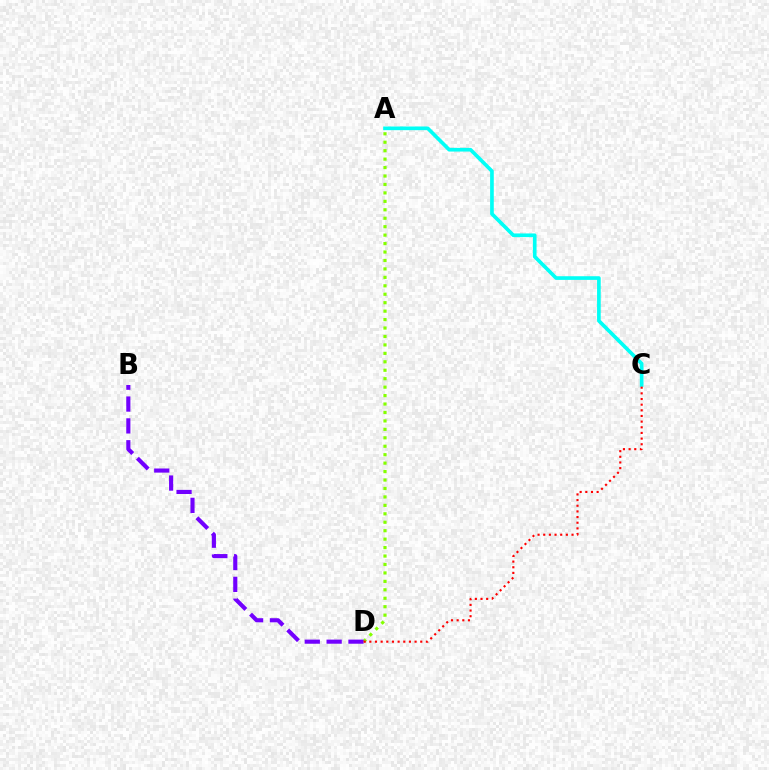{('A', 'C'): [{'color': '#00fff6', 'line_style': 'solid', 'thickness': 2.64}], ('A', 'D'): [{'color': '#84ff00', 'line_style': 'dotted', 'thickness': 2.29}], ('B', 'D'): [{'color': '#7200ff', 'line_style': 'dashed', 'thickness': 2.97}], ('C', 'D'): [{'color': '#ff0000', 'line_style': 'dotted', 'thickness': 1.54}]}